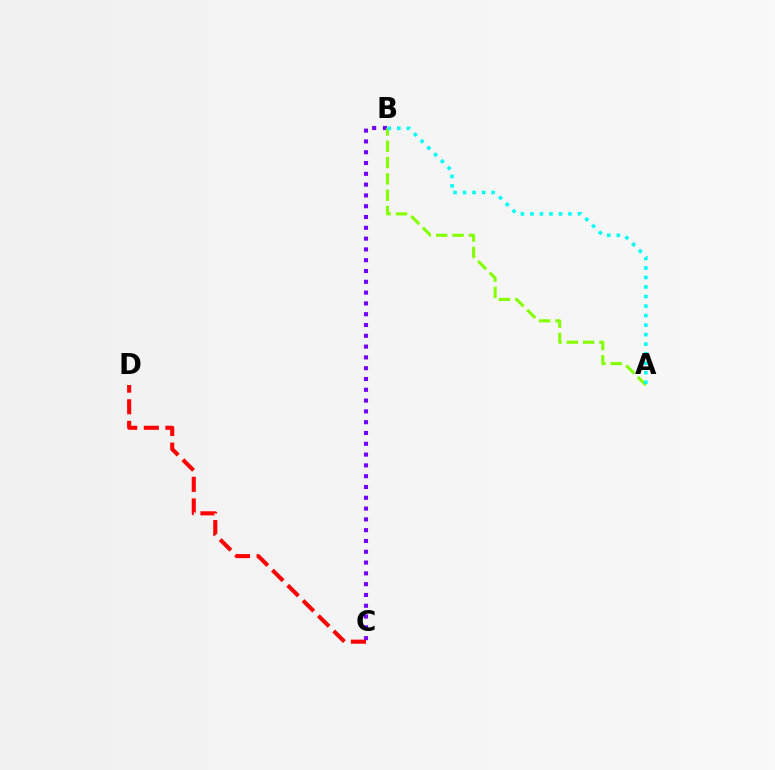{('B', 'C'): [{'color': '#7200ff', 'line_style': 'dotted', 'thickness': 2.93}], ('A', 'B'): [{'color': '#84ff00', 'line_style': 'dashed', 'thickness': 2.22}, {'color': '#00fff6', 'line_style': 'dotted', 'thickness': 2.59}], ('C', 'D'): [{'color': '#ff0000', 'line_style': 'dashed', 'thickness': 2.93}]}